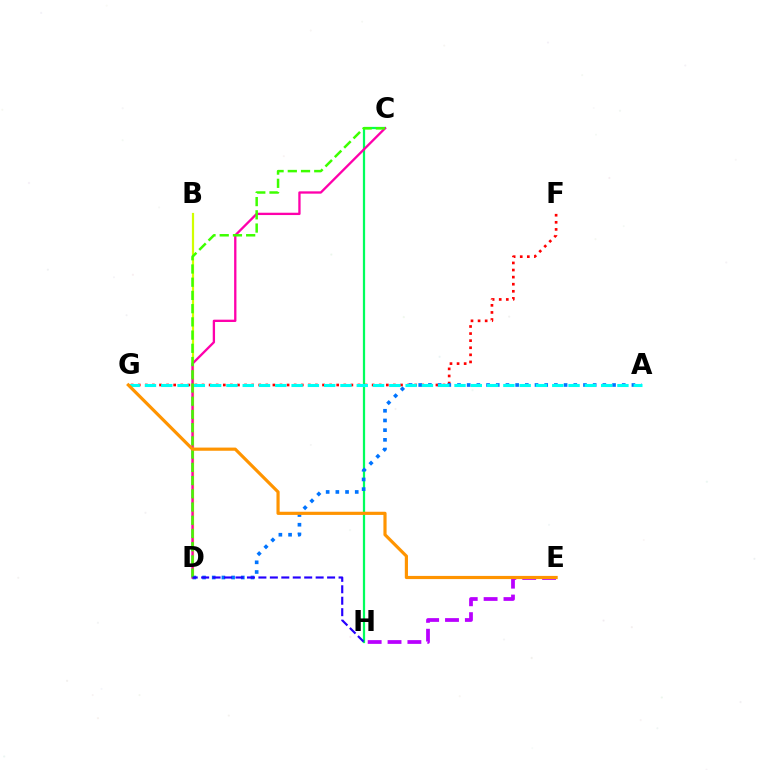{('C', 'H'): [{'color': '#00ff5c', 'line_style': 'solid', 'thickness': 1.61}], ('F', 'G'): [{'color': '#ff0000', 'line_style': 'dotted', 'thickness': 1.93}], ('B', 'D'): [{'color': '#d1ff00', 'line_style': 'solid', 'thickness': 1.59}], ('A', 'D'): [{'color': '#0074ff', 'line_style': 'dotted', 'thickness': 2.63}], ('E', 'H'): [{'color': '#b900ff', 'line_style': 'dashed', 'thickness': 2.7}], ('A', 'G'): [{'color': '#00fff6', 'line_style': 'dashed', 'thickness': 2.21}], ('C', 'D'): [{'color': '#ff00ac', 'line_style': 'solid', 'thickness': 1.67}, {'color': '#3dff00', 'line_style': 'dashed', 'thickness': 1.8}], ('D', 'H'): [{'color': '#2500ff', 'line_style': 'dashed', 'thickness': 1.56}], ('E', 'G'): [{'color': '#ff9400', 'line_style': 'solid', 'thickness': 2.28}]}